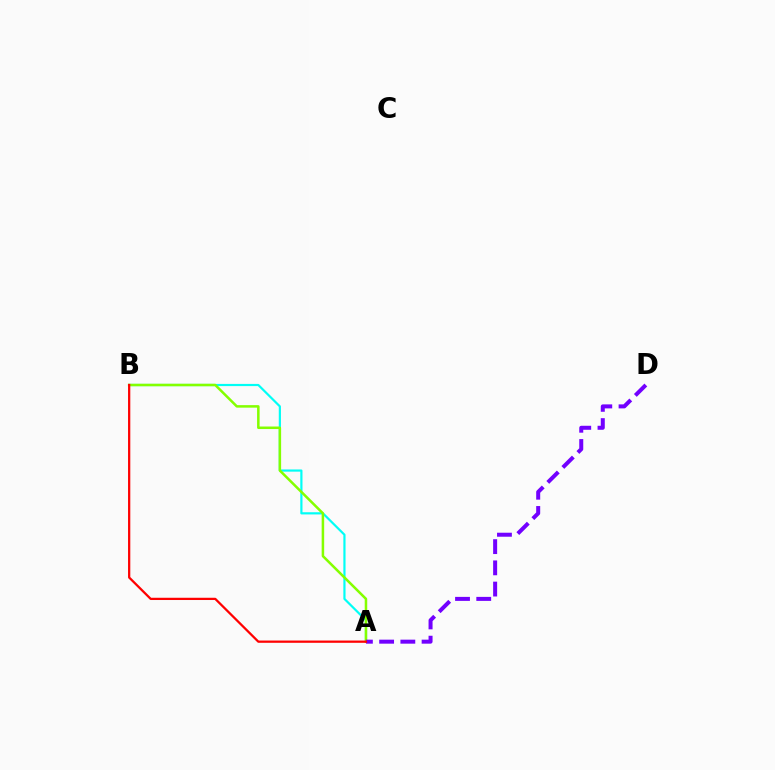{('A', 'B'): [{'color': '#00fff6', 'line_style': 'solid', 'thickness': 1.58}, {'color': '#84ff00', 'line_style': 'solid', 'thickness': 1.81}, {'color': '#ff0000', 'line_style': 'solid', 'thickness': 1.62}], ('A', 'D'): [{'color': '#7200ff', 'line_style': 'dashed', 'thickness': 2.88}]}